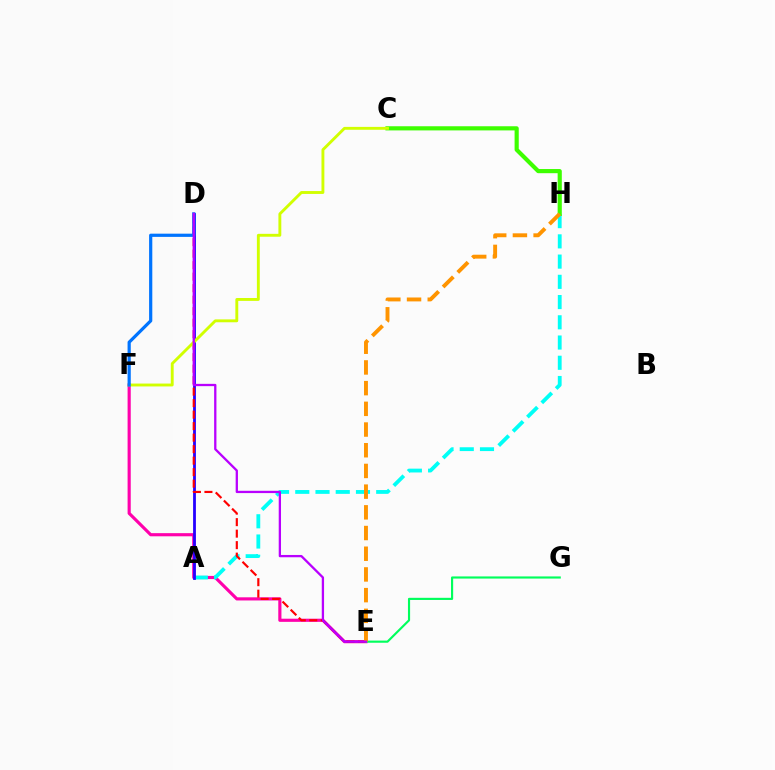{('E', 'F'): [{'color': '#ff00ac', 'line_style': 'solid', 'thickness': 2.27}], ('A', 'H'): [{'color': '#00fff6', 'line_style': 'dashed', 'thickness': 2.75}], ('A', 'D'): [{'color': '#2500ff', 'line_style': 'solid', 'thickness': 2.01}], ('D', 'E'): [{'color': '#ff0000', 'line_style': 'dashed', 'thickness': 1.56}, {'color': '#b900ff', 'line_style': 'solid', 'thickness': 1.65}], ('C', 'H'): [{'color': '#3dff00', 'line_style': 'solid', 'thickness': 2.99}], ('C', 'F'): [{'color': '#d1ff00', 'line_style': 'solid', 'thickness': 2.08}], ('E', 'G'): [{'color': '#00ff5c', 'line_style': 'solid', 'thickness': 1.55}], ('D', 'F'): [{'color': '#0074ff', 'line_style': 'solid', 'thickness': 2.31}], ('E', 'H'): [{'color': '#ff9400', 'line_style': 'dashed', 'thickness': 2.81}]}